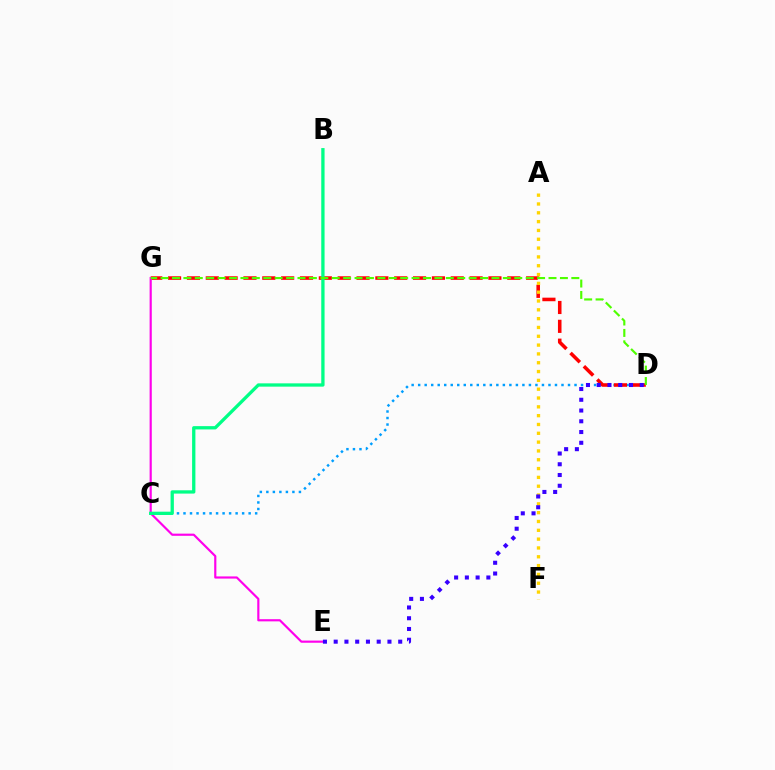{('C', 'D'): [{'color': '#009eff', 'line_style': 'dotted', 'thickness': 1.77}], ('D', 'G'): [{'color': '#ff0000', 'line_style': 'dashed', 'thickness': 2.56}, {'color': '#4fff00', 'line_style': 'dashed', 'thickness': 1.55}], ('E', 'G'): [{'color': '#ff00ed', 'line_style': 'solid', 'thickness': 1.56}], ('A', 'F'): [{'color': '#ffd500', 'line_style': 'dotted', 'thickness': 2.4}], ('B', 'C'): [{'color': '#00ff86', 'line_style': 'solid', 'thickness': 2.38}], ('D', 'E'): [{'color': '#3700ff', 'line_style': 'dotted', 'thickness': 2.92}]}